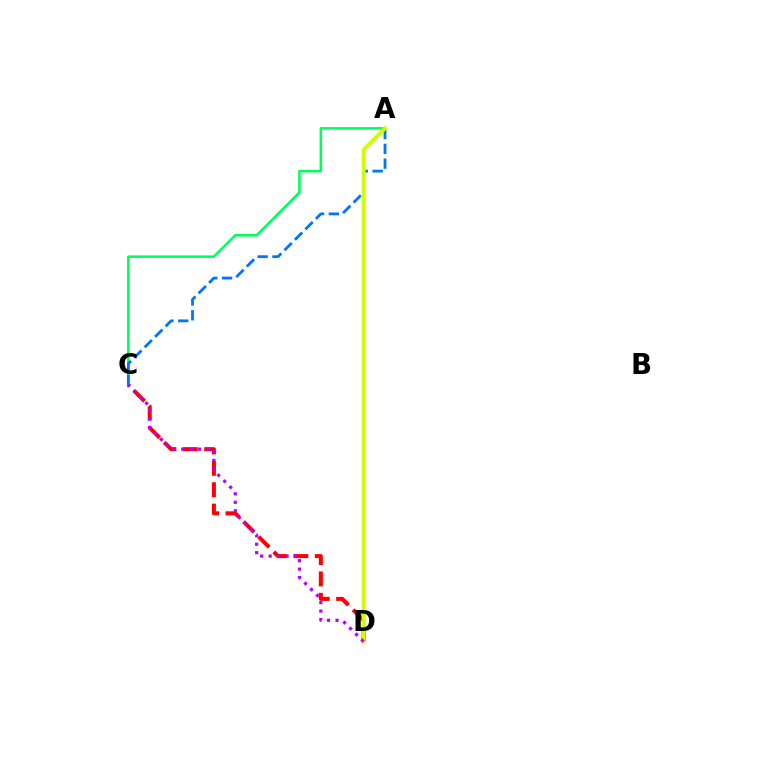{('A', 'C'): [{'color': '#00ff5c', 'line_style': 'solid', 'thickness': 1.84}, {'color': '#0074ff', 'line_style': 'dashed', 'thickness': 2.01}], ('C', 'D'): [{'color': '#ff0000', 'line_style': 'dashed', 'thickness': 2.91}, {'color': '#b900ff', 'line_style': 'dotted', 'thickness': 2.3}], ('A', 'D'): [{'color': '#d1ff00', 'line_style': 'solid', 'thickness': 2.81}]}